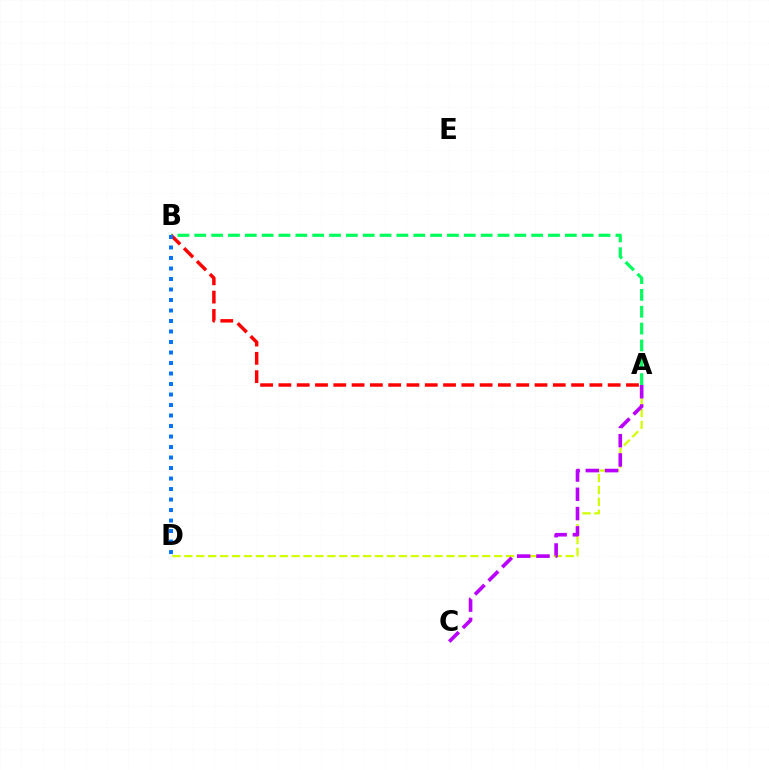{('A', 'B'): [{'color': '#00ff5c', 'line_style': 'dashed', 'thickness': 2.29}, {'color': '#ff0000', 'line_style': 'dashed', 'thickness': 2.49}], ('A', 'D'): [{'color': '#d1ff00', 'line_style': 'dashed', 'thickness': 1.62}], ('A', 'C'): [{'color': '#b900ff', 'line_style': 'dashed', 'thickness': 2.62}], ('B', 'D'): [{'color': '#0074ff', 'line_style': 'dotted', 'thickness': 2.85}]}